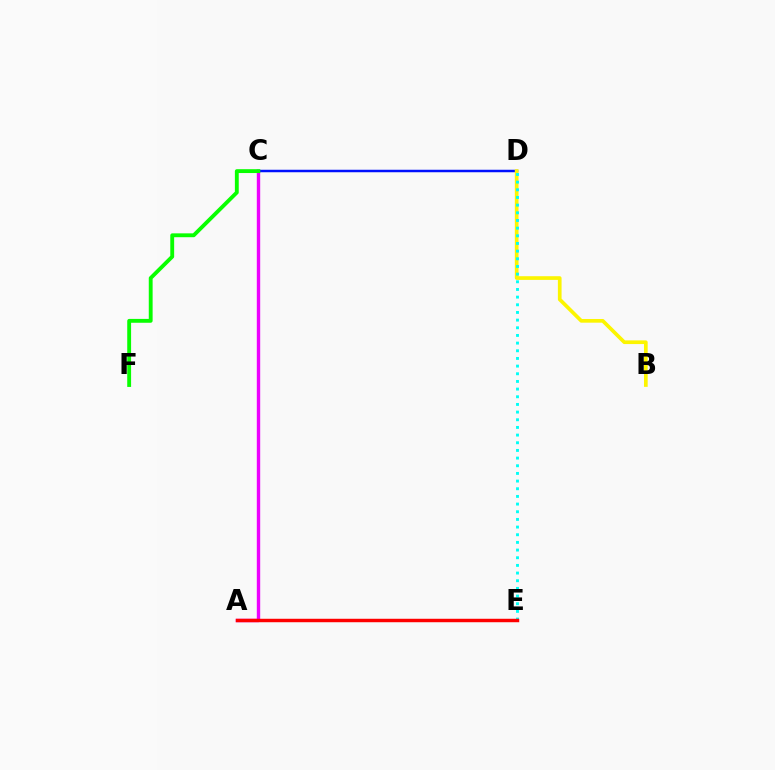{('A', 'C'): [{'color': '#ee00ff', 'line_style': 'solid', 'thickness': 2.44}], ('C', 'D'): [{'color': '#0010ff', 'line_style': 'solid', 'thickness': 1.79}], ('C', 'F'): [{'color': '#08ff00', 'line_style': 'solid', 'thickness': 2.78}], ('B', 'D'): [{'color': '#fcf500', 'line_style': 'solid', 'thickness': 2.66}], ('D', 'E'): [{'color': '#00fff6', 'line_style': 'dotted', 'thickness': 2.08}], ('A', 'E'): [{'color': '#ff0000', 'line_style': 'solid', 'thickness': 2.49}]}